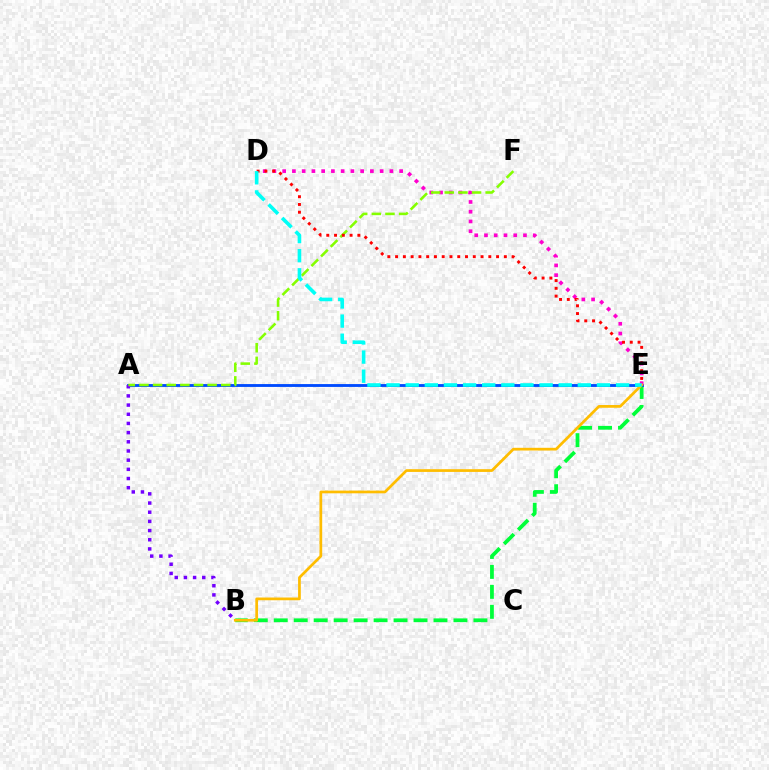{('B', 'E'): [{'color': '#00ff39', 'line_style': 'dashed', 'thickness': 2.71}, {'color': '#ffbd00', 'line_style': 'solid', 'thickness': 1.96}], ('A', 'E'): [{'color': '#004bff', 'line_style': 'solid', 'thickness': 2.05}], ('A', 'B'): [{'color': '#7200ff', 'line_style': 'dotted', 'thickness': 2.49}], ('D', 'E'): [{'color': '#ff00cf', 'line_style': 'dotted', 'thickness': 2.65}, {'color': '#ff0000', 'line_style': 'dotted', 'thickness': 2.11}, {'color': '#00fff6', 'line_style': 'dashed', 'thickness': 2.6}], ('A', 'F'): [{'color': '#84ff00', 'line_style': 'dashed', 'thickness': 1.85}]}